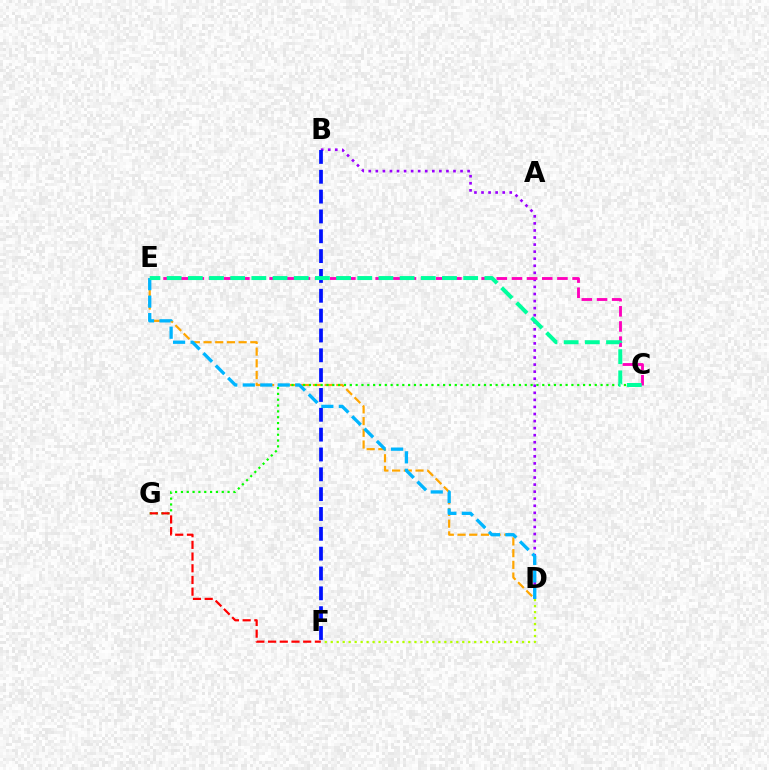{('D', 'E'): [{'color': '#ffa500', 'line_style': 'dashed', 'thickness': 1.59}, {'color': '#00b5ff', 'line_style': 'dashed', 'thickness': 2.38}], ('B', 'D'): [{'color': '#9b00ff', 'line_style': 'dotted', 'thickness': 1.92}], ('C', 'G'): [{'color': '#08ff00', 'line_style': 'dotted', 'thickness': 1.58}], ('F', 'G'): [{'color': '#ff0000', 'line_style': 'dashed', 'thickness': 1.59}], ('B', 'F'): [{'color': '#0010ff', 'line_style': 'dashed', 'thickness': 2.69}], ('C', 'E'): [{'color': '#ff00bd', 'line_style': 'dashed', 'thickness': 2.06}, {'color': '#00ff9d', 'line_style': 'dashed', 'thickness': 2.88}], ('D', 'F'): [{'color': '#b3ff00', 'line_style': 'dotted', 'thickness': 1.62}]}